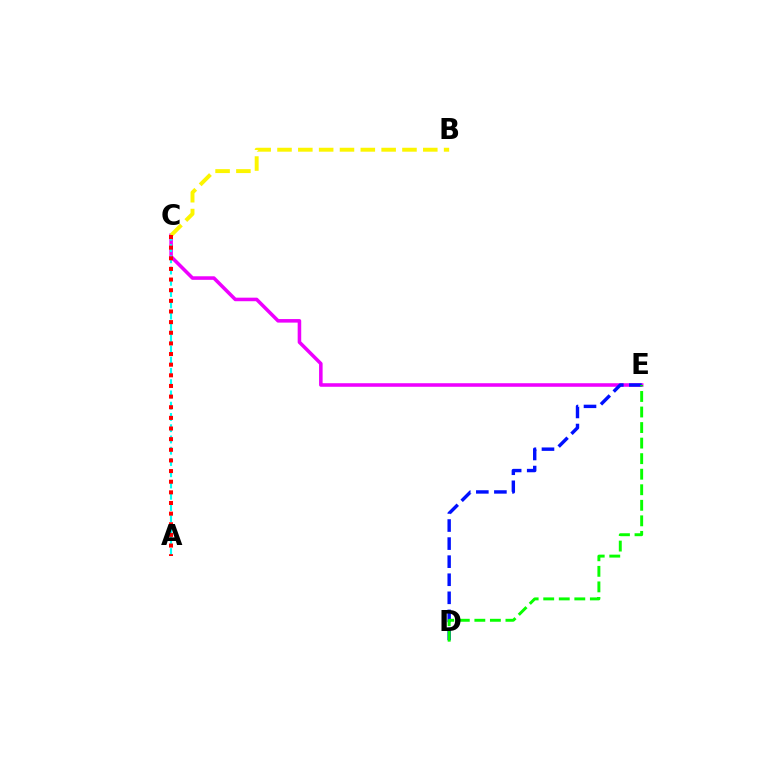{('C', 'E'): [{'color': '#ee00ff', 'line_style': 'solid', 'thickness': 2.56}], ('D', 'E'): [{'color': '#0010ff', 'line_style': 'dashed', 'thickness': 2.45}, {'color': '#08ff00', 'line_style': 'dashed', 'thickness': 2.11}], ('B', 'C'): [{'color': '#fcf500', 'line_style': 'dashed', 'thickness': 2.83}], ('A', 'C'): [{'color': '#00fff6', 'line_style': 'dashed', 'thickness': 1.53}, {'color': '#ff0000', 'line_style': 'dotted', 'thickness': 2.89}]}